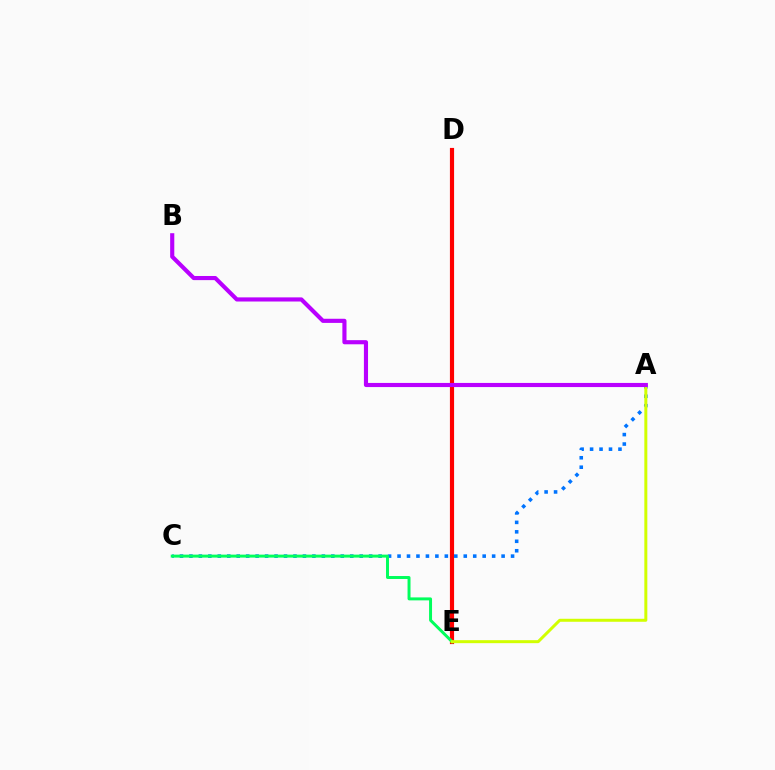{('D', 'E'): [{'color': '#ff0000', 'line_style': 'solid', 'thickness': 3.0}], ('A', 'C'): [{'color': '#0074ff', 'line_style': 'dotted', 'thickness': 2.57}], ('C', 'E'): [{'color': '#00ff5c', 'line_style': 'solid', 'thickness': 2.13}], ('A', 'E'): [{'color': '#d1ff00', 'line_style': 'solid', 'thickness': 2.15}], ('A', 'B'): [{'color': '#b900ff', 'line_style': 'solid', 'thickness': 2.98}]}